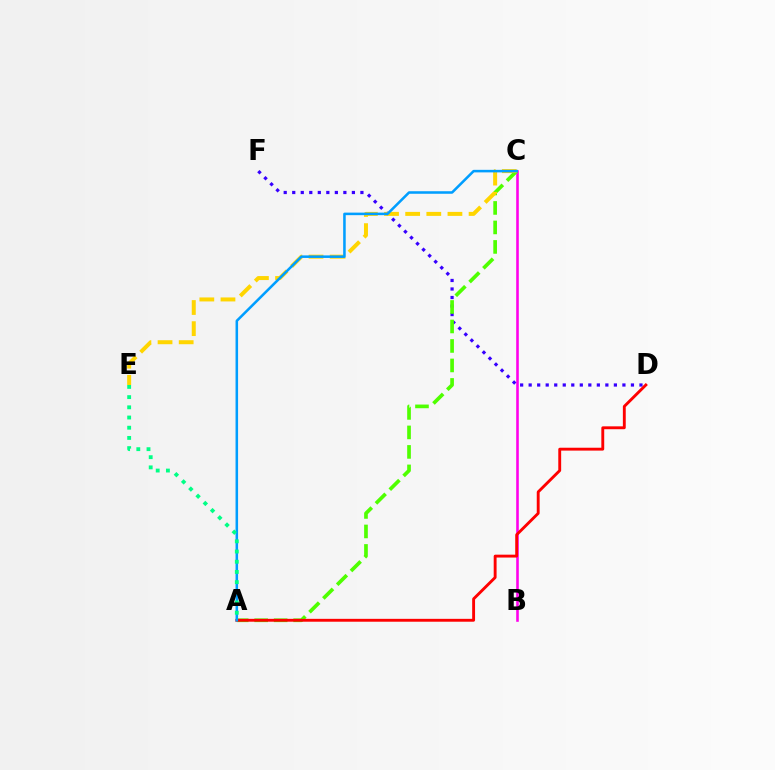{('B', 'C'): [{'color': '#ff00ed', 'line_style': 'solid', 'thickness': 1.87}], ('D', 'F'): [{'color': '#3700ff', 'line_style': 'dotted', 'thickness': 2.32}], ('A', 'C'): [{'color': '#4fff00', 'line_style': 'dashed', 'thickness': 2.65}, {'color': '#009eff', 'line_style': 'solid', 'thickness': 1.83}], ('A', 'D'): [{'color': '#ff0000', 'line_style': 'solid', 'thickness': 2.07}], ('C', 'E'): [{'color': '#ffd500', 'line_style': 'dashed', 'thickness': 2.87}], ('A', 'E'): [{'color': '#00ff86', 'line_style': 'dotted', 'thickness': 2.77}]}